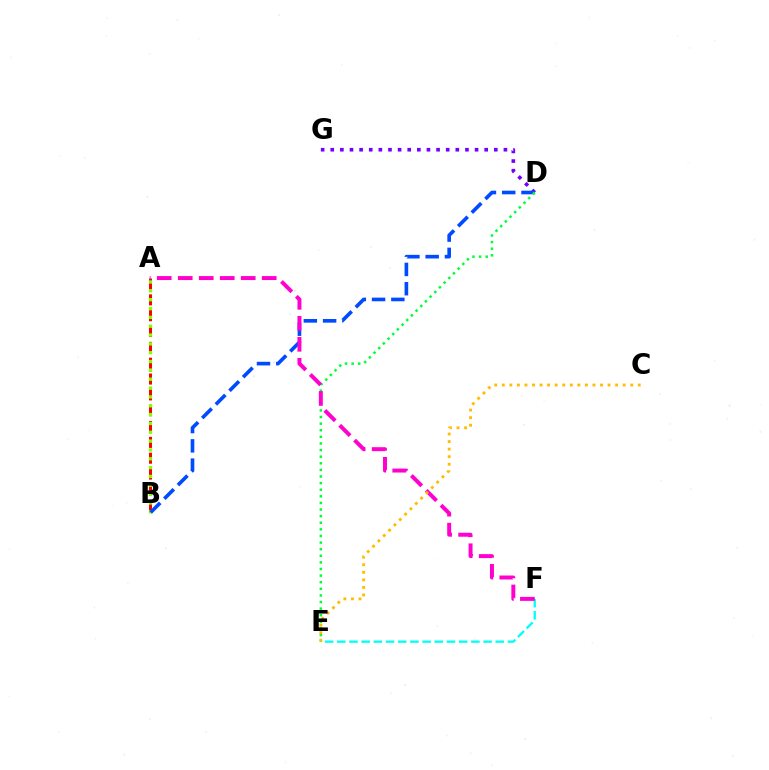{('E', 'F'): [{'color': '#00fff6', 'line_style': 'dashed', 'thickness': 1.66}], ('D', 'G'): [{'color': '#7200ff', 'line_style': 'dotted', 'thickness': 2.61}], ('A', 'B'): [{'color': '#ff0000', 'line_style': 'dashed', 'thickness': 2.15}, {'color': '#84ff00', 'line_style': 'dotted', 'thickness': 2.4}], ('B', 'D'): [{'color': '#004bff', 'line_style': 'dashed', 'thickness': 2.62}], ('D', 'E'): [{'color': '#00ff39', 'line_style': 'dotted', 'thickness': 1.8}], ('A', 'F'): [{'color': '#ff00cf', 'line_style': 'dashed', 'thickness': 2.85}], ('C', 'E'): [{'color': '#ffbd00', 'line_style': 'dotted', 'thickness': 2.05}]}